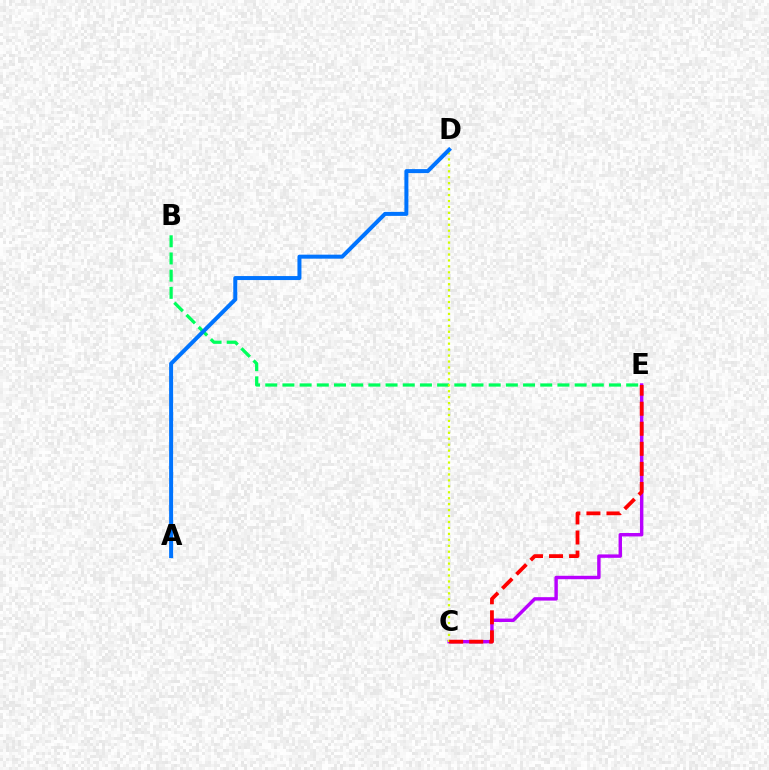{('C', 'E'): [{'color': '#b900ff', 'line_style': 'solid', 'thickness': 2.46}, {'color': '#ff0000', 'line_style': 'dashed', 'thickness': 2.72}], ('B', 'E'): [{'color': '#00ff5c', 'line_style': 'dashed', 'thickness': 2.33}], ('C', 'D'): [{'color': '#d1ff00', 'line_style': 'dotted', 'thickness': 1.62}], ('A', 'D'): [{'color': '#0074ff', 'line_style': 'solid', 'thickness': 2.88}]}